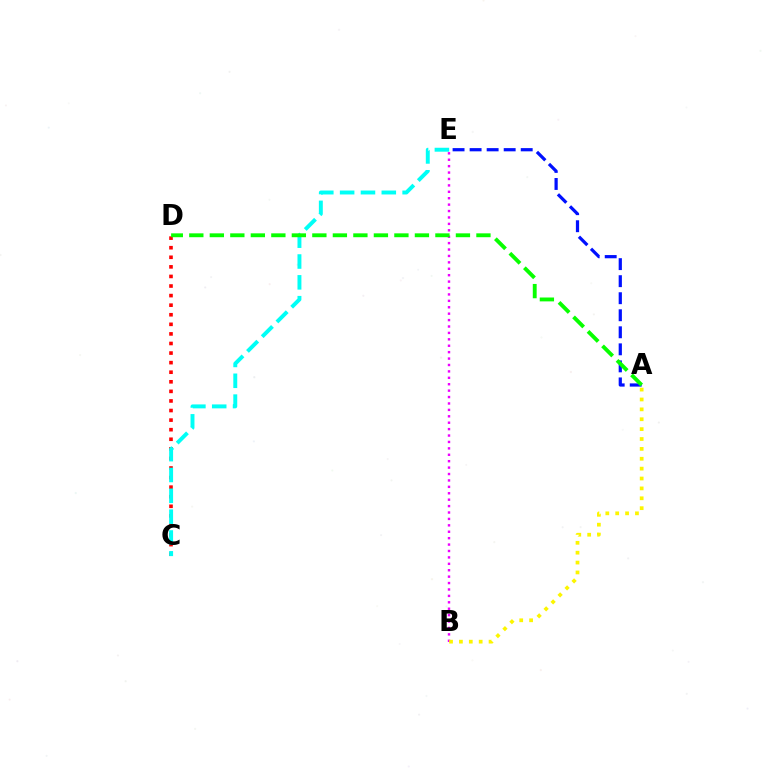{('A', 'E'): [{'color': '#0010ff', 'line_style': 'dashed', 'thickness': 2.31}], ('C', 'D'): [{'color': '#ff0000', 'line_style': 'dotted', 'thickness': 2.6}], ('B', 'E'): [{'color': '#ee00ff', 'line_style': 'dotted', 'thickness': 1.74}], ('A', 'B'): [{'color': '#fcf500', 'line_style': 'dotted', 'thickness': 2.68}], ('C', 'E'): [{'color': '#00fff6', 'line_style': 'dashed', 'thickness': 2.83}], ('A', 'D'): [{'color': '#08ff00', 'line_style': 'dashed', 'thickness': 2.79}]}